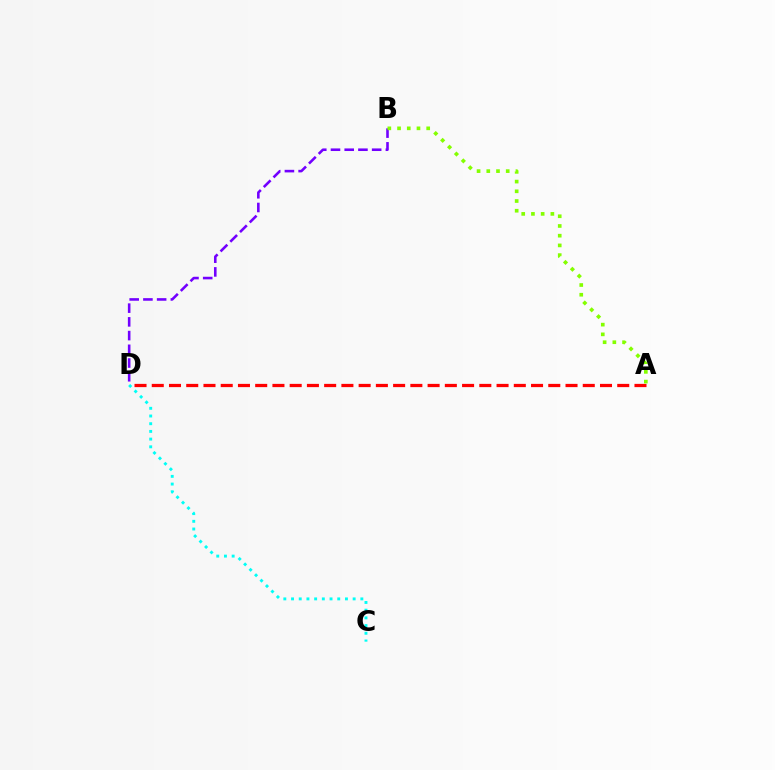{('B', 'D'): [{'color': '#7200ff', 'line_style': 'dashed', 'thickness': 1.86}], ('A', 'D'): [{'color': '#ff0000', 'line_style': 'dashed', 'thickness': 2.34}], ('C', 'D'): [{'color': '#00fff6', 'line_style': 'dotted', 'thickness': 2.09}], ('A', 'B'): [{'color': '#84ff00', 'line_style': 'dotted', 'thickness': 2.64}]}